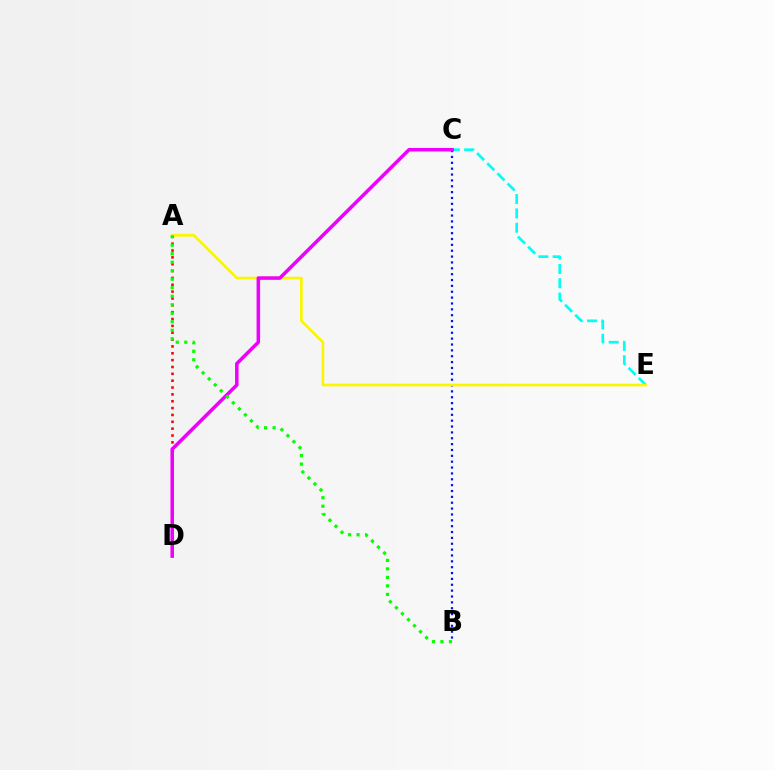{('A', 'D'): [{'color': '#ff0000', 'line_style': 'dotted', 'thickness': 1.86}], ('C', 'E'): [{'color': '#00fff6', 'line_style': 'dashed', 'thickness': 1.95}], ('B', 'C'): [{'color': '#0010ff', 'line_style': 'dotted', 'thickness': 1.59}], ('A', 'E'): [{'color': '#fcf500', 'line_style': 'solid', 'thickness': 1.93}], ('C', 'D'): [{'color': '#ee00ff', 'line_style': 'solid', 'thickness': 2.53}], ('A', 'B'): [{'color': '#08ff00', 'line_style': 'dotted', 'thickness': 2.31}]}